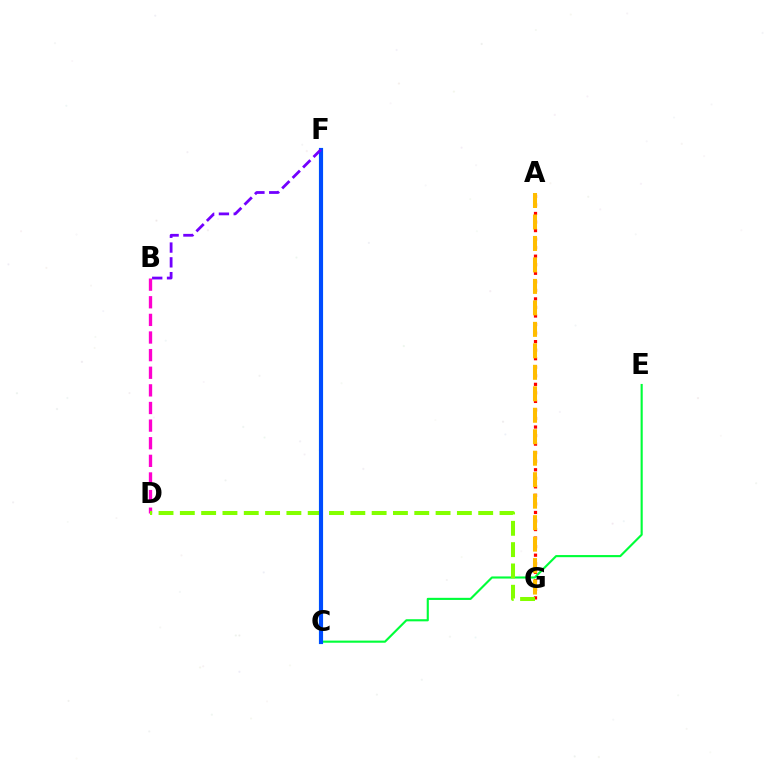{('A', 'G'): [{'color': '#ff0000', 'line_style': 'dotted', 'thickness': 2.32}, {'color': '#ffbd00', 'line_style': 'dashed', 'thickness': 2.92}], ('C', 'E'): [{'color': '#00ff39', 'line_style': 'solid', 'thickness': 1.53}], ('B', 'D'): [{'color': '#ff00cf', 'line_style': 'dashed', 'thickness': 2.39}], ('C', 'F'): [{'color': '#00fff6', 'line_style': 'solid', 'thickness': 2.96}, {'color': '#004bff', 'line_style': 'solid', 'thickness': 2.95}], ('D', 'G'): [{'color': '#84ff00', 'line_style': 'dashed', 'thickness': 2.9}], ('B', 'F'): [{'color': '#7200ff', 'line_style': 'dashed', 'thickness': 2.01}]}